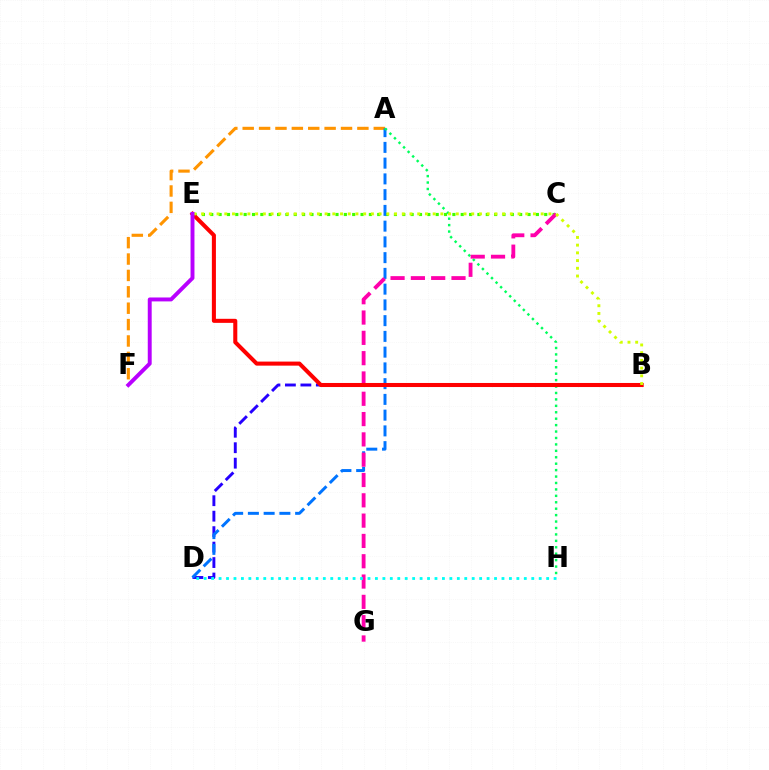{('C', 'E'): [{'color': '#3dff00', 'line_style': 'dotted', 'thickness': 2.27}], ('B', 'D'): [{'color': '#2500ff', 'line_style': 'dashed', 'thickness': 2.1}], ('A', 'F'): [{'color': '#ff9400', 'line_style': 'dashed', 'thickness': 2.23}], ('A', 'D'): [{'color': '#0074ff', 'line_style': 'dashed', 'thickness': 2.14}], ('A', 'H'): [{'color': '#00ff5c', 'line_style': 'dotted', 'thickness': 1.75}], ('C', 'G'): [{'color': '#ff00ac', 'line_style': 'dashed', 'thickness': 2.76}], ('B', 'E'): [{'color': '#ff0000', 'line_style': 'solid', 'thickness': 2.92}, {'color': '#d1ff00', 'line_style': 'dotted', 'thickness': 2.1}], ('E', 'F'): [{'color': '#b900ff', 'line_style': 'solid', 'thickness': 2.83}], ('D', 'H'): [{'color': '#00fff6', 'line_style': 'dotted', 'thickness': 2.02}]}